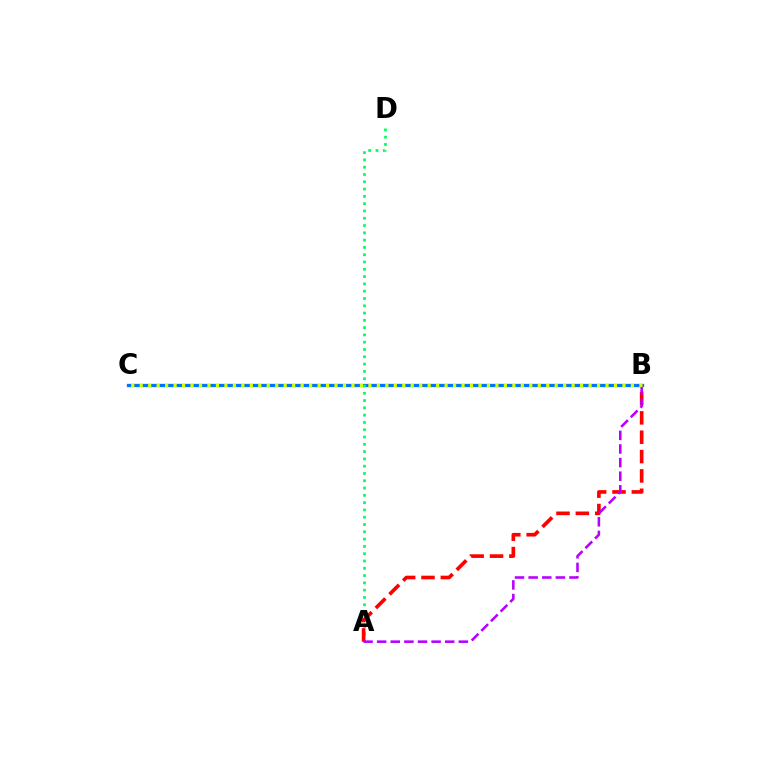{('B', 'C'): [{'color': '#0074ff', 'line_style': 'solid', 'thickness': 2.37}, {'color': '#d1ff00', 'line_style': 'dotted', 'thickness': 2.3}], ('A', 'D'): [{'color': '#00ff5c', 'line_style': 'dotted', 'thickness': 1.98}], ('A', 'B'): [{'color': '#ff0000', 'line_style': 'dashed', 'thickness': 2.63}, {'color': '#b900ff', 'line_style': 'dashed', 'thickness': 1.85}]}